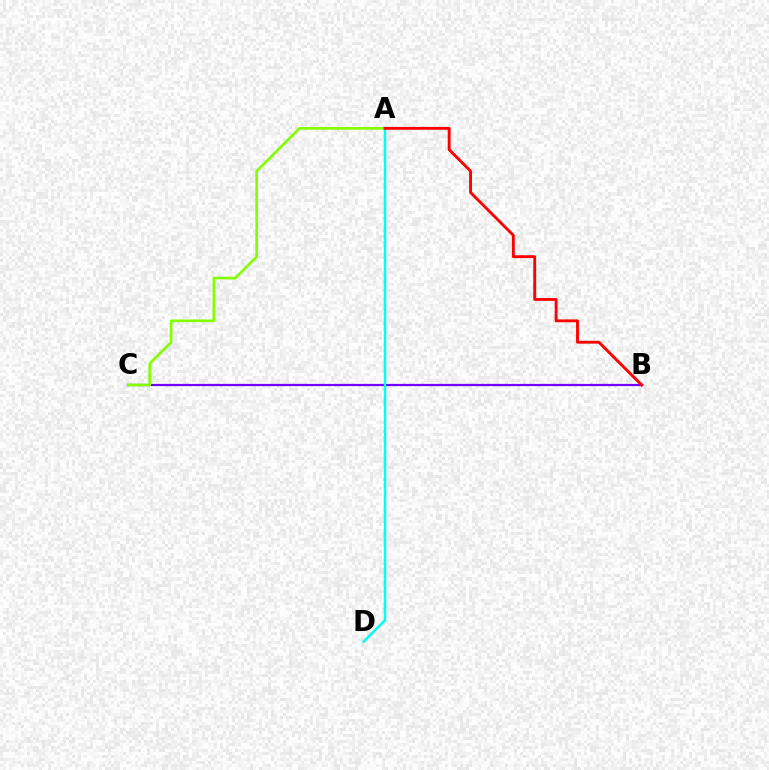{('B', 'C'): [{'color': '#7200ff', 'line_style': 'solid', 'thickness': 1.6}], ('A', 'D'): [{'color': '#00fff6', 'line_style': 'solid', 'thickness': 1.78}], ('A', 'C'): [{'color': '#84ff00', 'line_style': 'solid', 'thickness': 1.93}], ('A', 'B'): [{'color': '#ff0000', 'line_style': 'solid', 'thickness': 2.06}]}